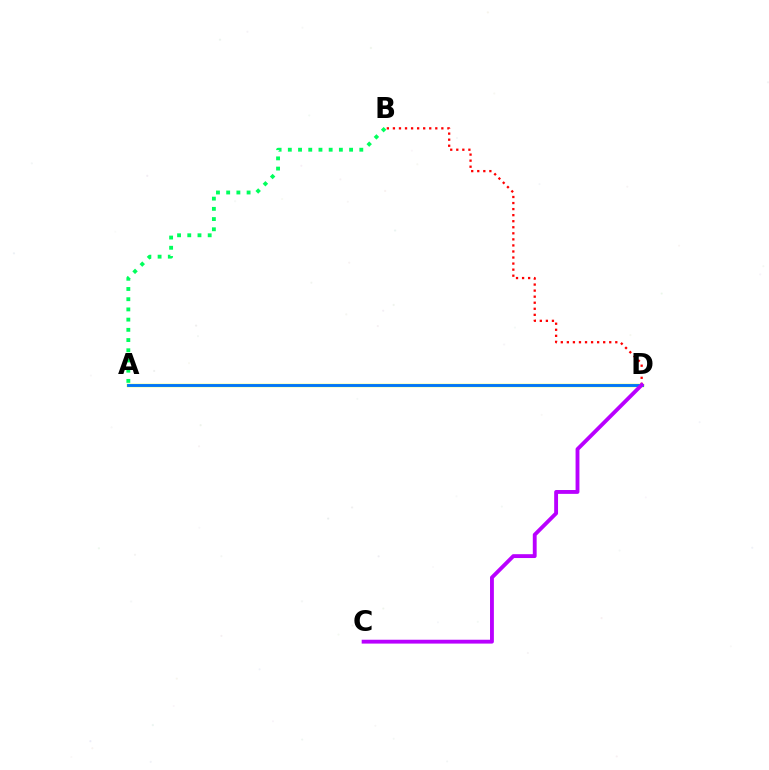{('A', 'D'): [{'color': '#d1ff00', 'line_style': 'solid', 'thickness': 2.43}, {'color': '#0074ff', 'line_style': 'solid', 'thickness': 2.05}], ('B', 'D'): [{'color': '#ff0000', 'line_style': 'dotted', 'thickness': 1.64}], ('A', 'B'): [{'color': '#00ff5c', 'line_style': 'dotted', 'thickness': 2.77}], ('C', 'D'): [{'color': '#b900ff', 'line_style': 'solid', 'thickness': 2.78}]}